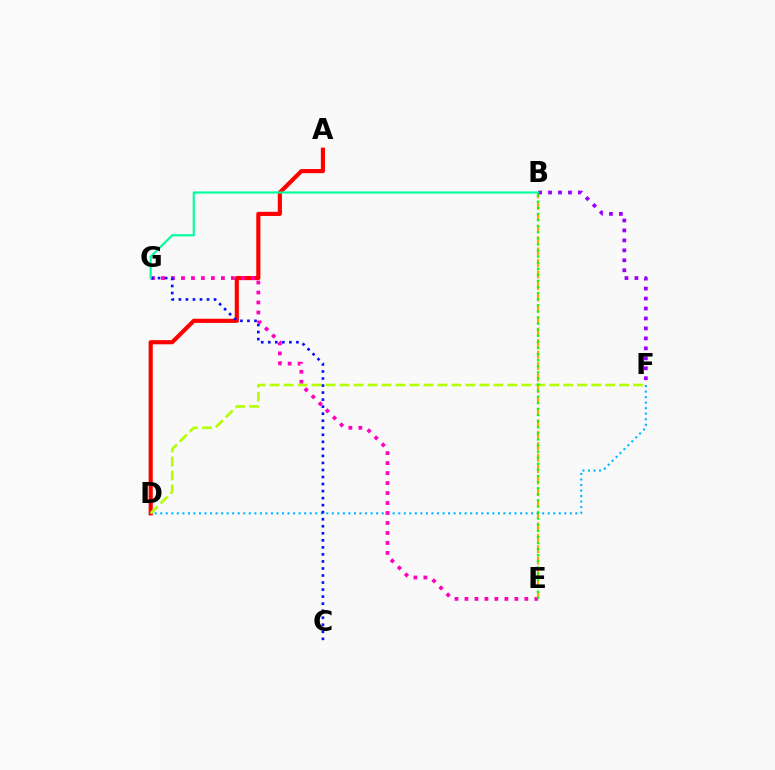{('A', 'D'): [{'color': '#ff0000', 'line_style': 'solid', 'thickness': 2.98}], ('B', 'E'): [{'color': '#ffa500', 'line_style': 'dashed', 'thickness': 1.56}, {'color': '#08ff00', 'line_style': 'dotted', 'thickness': 1.66}], ('D', 'F'): [{'color': '#00b5ff', 'line_style': 'dotted', 'thickness': 1.5}, {'color': '#b3ff00', 'line_style': 'dashed', 'thickness': 1.9}], ('E', 'G'): [{'color': '#ff00bd', 'line_style': 'dotted', 'thickness': 2.71}], ('C', 'G'): [{'color': '#0010ff', 'line_style': 'dotted', 'thickness': 1.91}], ('B', 'F'): [{'color': '#9b00ff', 'line_style': 'dotted', 'thickness': 2.71}], ('B', 'G'): [{'color': '#00ff9d', 'line_style': 'solid', 'thickness': 1.56}]}